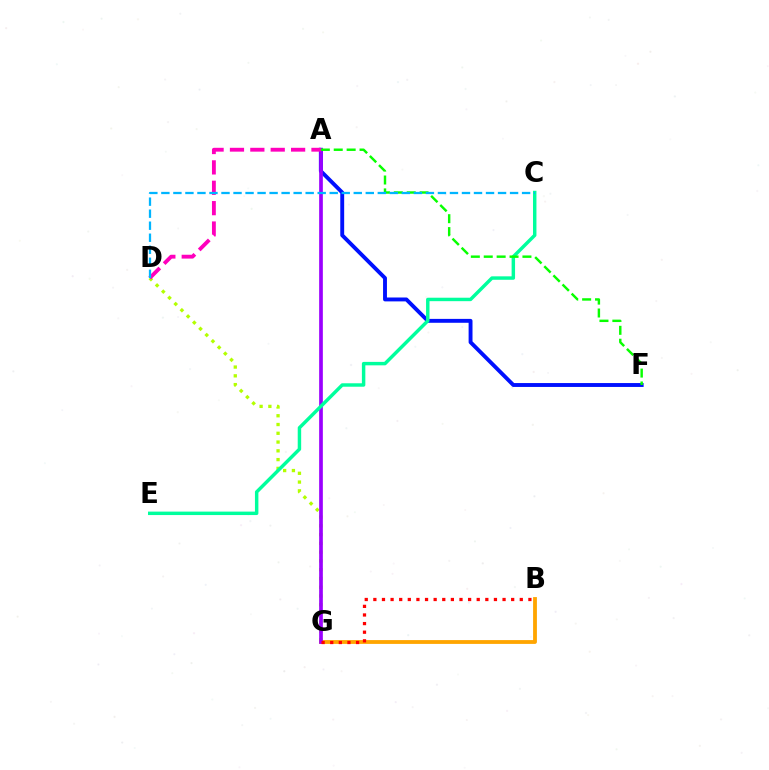{('A', 'F'): [{'color': '#0010ff', 'line_style': 'solid', 'thickness': 2.8}, {'color': '#08ff00', 'line_style': 'dashed', 'thickness': 1.75}], ('D', 'G'): [{'color': '#b3ff00', 'line_style': 'dotted', 'thickness': 2.38}], ('B', 'G'): [{'color': '#ffa500', 'line_style': 'solid', 'thickness': 2.75}, {'color': '#ff0000', 'line_style': 'dotted', 'thickness': 2.34}], ('A', 'G'): [{'color': '#9b00ff', 'line_style': 'solid', 'thickness': 2.66}], ('C', 'E'): [{'color': '#00ff9d', 'line_style': 'solid', 'thickness': 2.48}], ('A', 'D'): [{'color': '#ff00bd', 'line_style': 'dashed', 'thickness': 2.77}], ('C', 'D'): [{'color': '#00b5ff', 'line_style': 'dashed', 'thickness': 1.63}]}